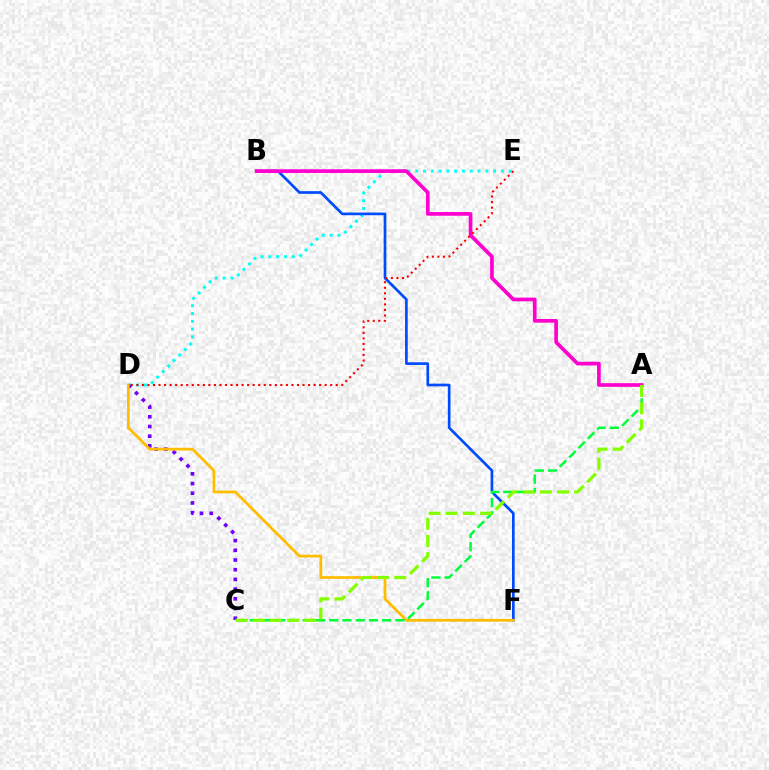{('D', 'E'): [{'color': '#00fff6', 'line_style': 'dotted', 'thickness': 2.12}, {'color': '#ff0000', 'line_style': 'dotted', 'thickness': 1.5}], ('C', 'D'): [{'color': '#7200ff', 'line_style': 'dotted', 'thickness': 2.64}], ('B', 'F'): [{'color': '#004bff', 'line_style': 'solid', 'thickness': 1.93}], ('D', 'F'): [{'color': '#ffbd00', 'line_style': 'solid', 'thickness': 1.97}], ('A', 'C'): [{'color': '#00ff39', 'line_style': 'dashed', 'thickness': 1.8}, {'color': '#84ff00', 'line_style': 'dashed', 'thickness': 2.33}], ('A', 'B'): [{'color': '#ff00cf', 'line_style': 'solid', 'thickness': 2.66}]}